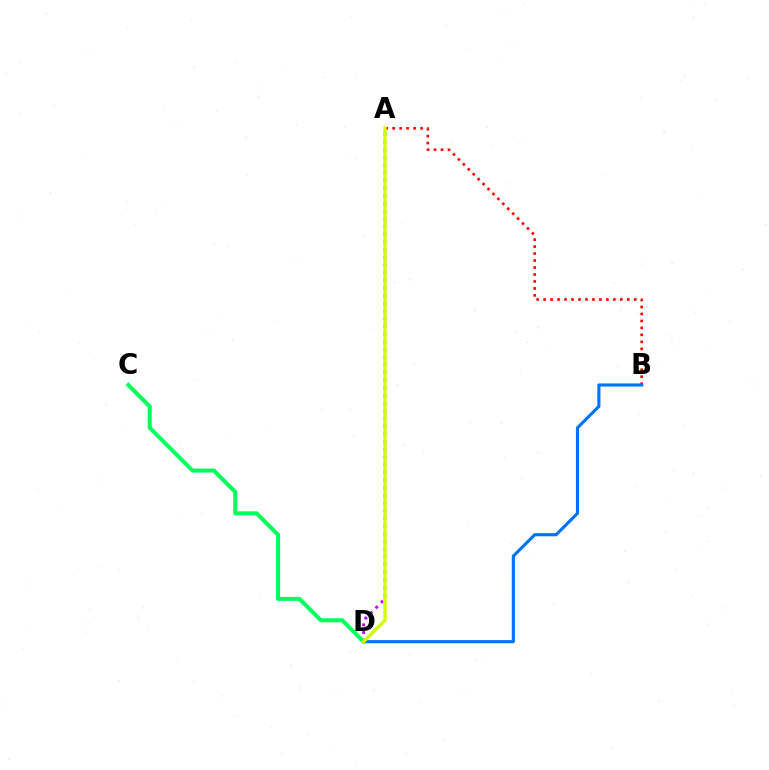{('A', 'B'): [{'color': '#ff0000', 'line_style': 'dotted', 'thickness': 1.89}], ('A', 'D'): [{'color': '#b900ff', 'line_style': 'dotted', 'thickness': 2.09}, {'color': '#d1ff00', 'line_style': 'solid', 'thickness': 2.47}], ('C', 'D'): [{'color': '#00ff5c', 'line_style': 'solid', 'thickness': 2.91}], ('B', 'D'): [{'color': '#0074ff', 'line_style': 'solid', 'thickness': 2.26}]}